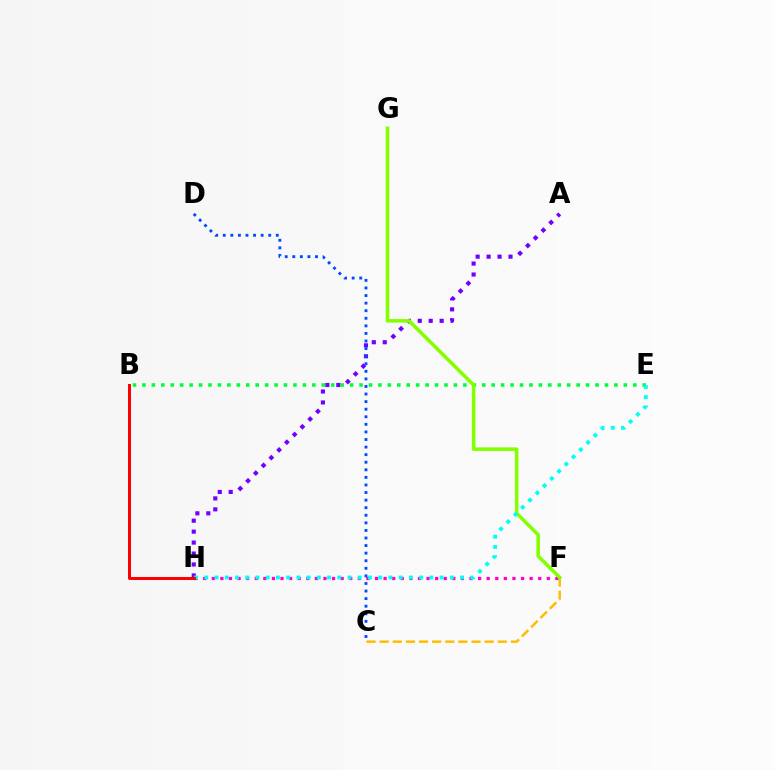{('C', 'F'): [{'color': '#ffbd00', 'line_style': 'dashed', 'thickness': 1.78}], ('A', 'H'): [{'color': '#7200ff', 'line_style': 'dotted', 'thickness': 2.98}], ('F', 'H'): [{'color': '#ff00cf', 'line_style': 'dotted', 'thickness': 2.33}], ('B', 'E'): [{'color': '#00ff39', 'line_style': 'dotted', 'thickness': 2.56}], ('C', 'D'): [{'color': '#004bff', 'line_style': 'dotted', 'thickness': 2.06}], ('F', 'G'): [{'color': '#84ff00', 'line_style': 'solid', 'thickness': 2.56}], ('E', 'H'): [{'color': '#00fff6', 'line_style': 'dotted', 'thickness': 2.78}], ('B', 'H'): [{'color': '#ff0000', 'line_style': 'solid', 'thickness': 2.16}]}